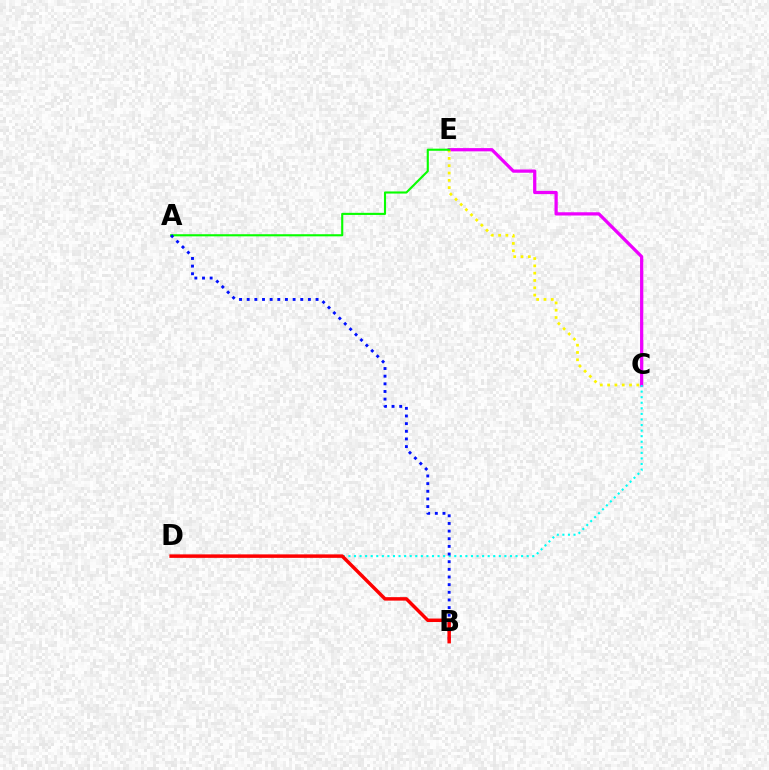{('C', 'E'): [{'color': '#ee00ff', 'line_style': 'solid', 'thickness': 2.34}, {'color': '#fcf500', 'line_style': 'dotted', 'thickness': 1.98}], ('A', 'E'): [{'color': '#08ff00', 'line_style': 'solid', 'thickness': 1.53}], ('C', 'D'): [{'color': '#00fff6', 'line_style': 'dotted', 'thickness': 1.51}], ('A', 'B'): [{'color': '#0010ff', 'line_style': 'dotted', 'thickness': 2.08}], ('B', 'D'): [{'color': '#ff0000', 'line_style': 'solid', 'thickness': 2.5}]}